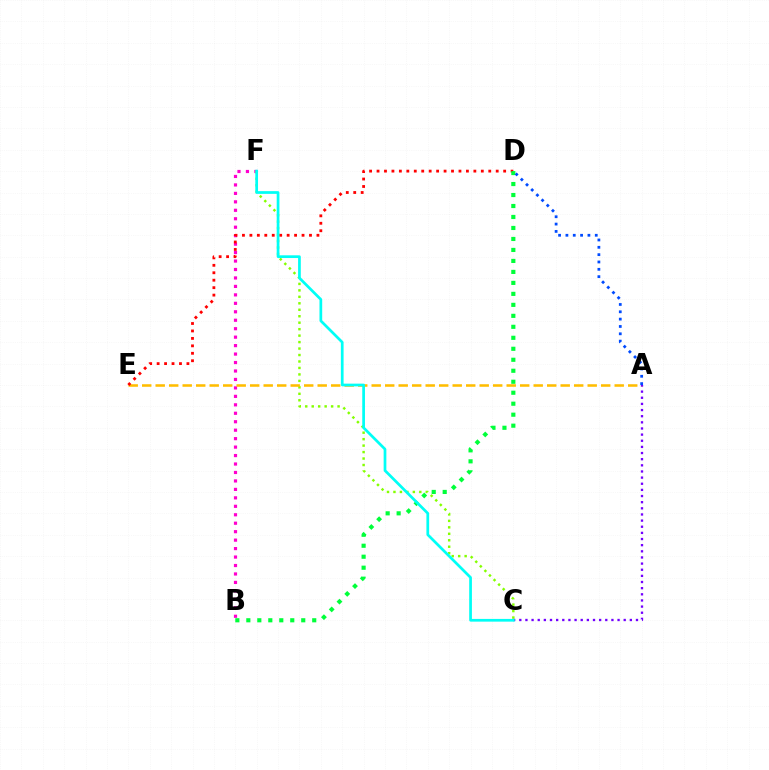{('B', 'F'): [{'color': '#ff00cf', 'line_style': 'dotted', 'thickness': 2.3}], ('C', 'F'): [{'color': '#84ff00', 'line_style': 'dotted', 'thickness': 1.76}, {'color': '#00fff6', 'line_style': 'solid', 'thickness': 1.96}], ('A', 'E'): [{'color': '#ffbd00', 'line_style': 'dashed', 'thickness': 1.83}], ('A', 'C'): [{'color': '#7200ff', 'line_style': 'dotted', 'thickness': 1.67}], ('D', 'E'): [{'color': '#ff0000', 'line_style': 'dotted', 'thickness': 2.02}], ('B', 'D'): [{'color': '#00ff39', 'line_style': 'dotted', 'thickness': 2.98}], ('A', 'D'): [{'color': '#004bff', 'line_style': 'dotted', 'thickness': 1.99}]}